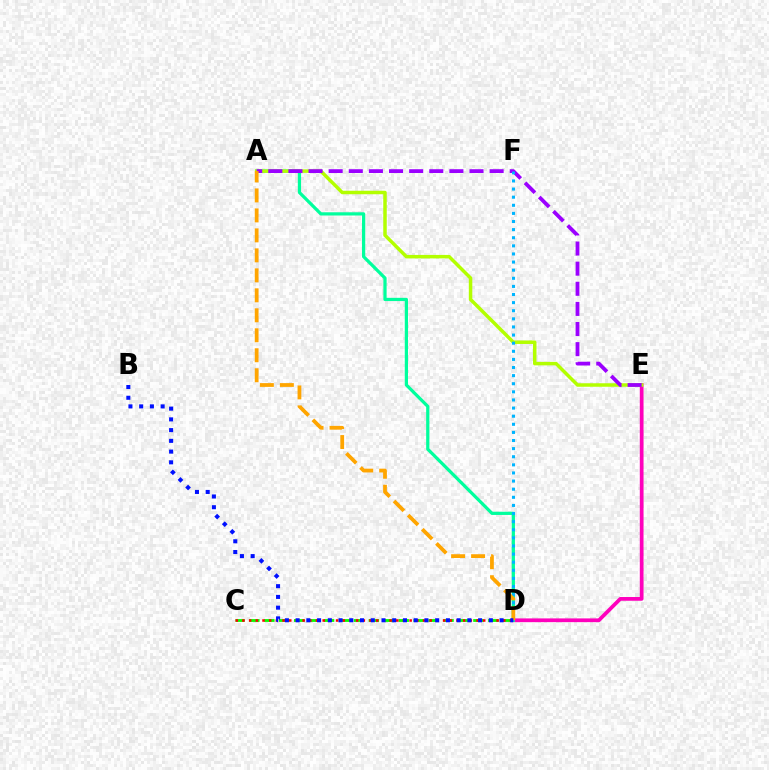{('D', 'E'): [{'color': '#ff00bd', 'line_style': 'solid', 'thickness': 2.69}], ('C', 'D'): [{'color': '#08ff00', 'line_style': 'dashed', 'thickness': 2.03}, {'color': '#ff0000', 'line_style': 'dotted', 'thickness': 1.82}], ('A', 'D'): [{'color': '#00ff9d', 'line_style': 'solid', 'thickness': 2.32}, {'color': '#ffa500', 'line_style': 'dashed', 'thickness': 2.71}], ('A', 'E'): [{'color': '#b3ff00', 'line_style': 'solid', 'thickness': 2.51}, {'color': '#9b00ff', 'line_style': 'dashed', 'thickness': 2.73}], ('D', 'F'): [{'color': '#00b5ff', 'line_style': 'dotted', 'thickness': 2.2}], ('B', 'D'): [{'color': '#0010ff', 'line_style': 'dotted', 'thickness': 2.92}]}